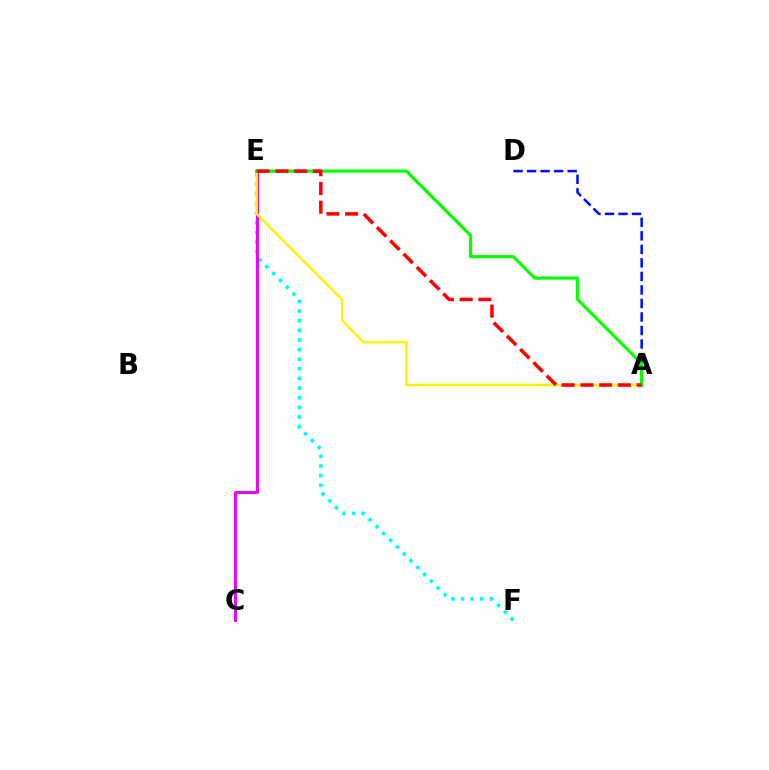{('E', 'F'): [{'color': '#00fff6', 'line_style': 'dotted', 'thickness': 2.62}], ('C', 'E'): [{'color': '#ee00ff', 'line_style': 'solid', 'thickness': 2.13}], ('A', 'E'): [{'color': '#fcf500', 'line_style': 'solid', 'thickness': 1.83}, {'color': '#08ff00', 'line_style': 'solid', 'thickness': 2.31}, {'color': '#ff0000', 'line_style': 'dashed', 'thickness': 2.55}], ('A', 'D'): [{'color': '#0010ff', 'line_style': 'dashed', 'thickness': 1.84}]}